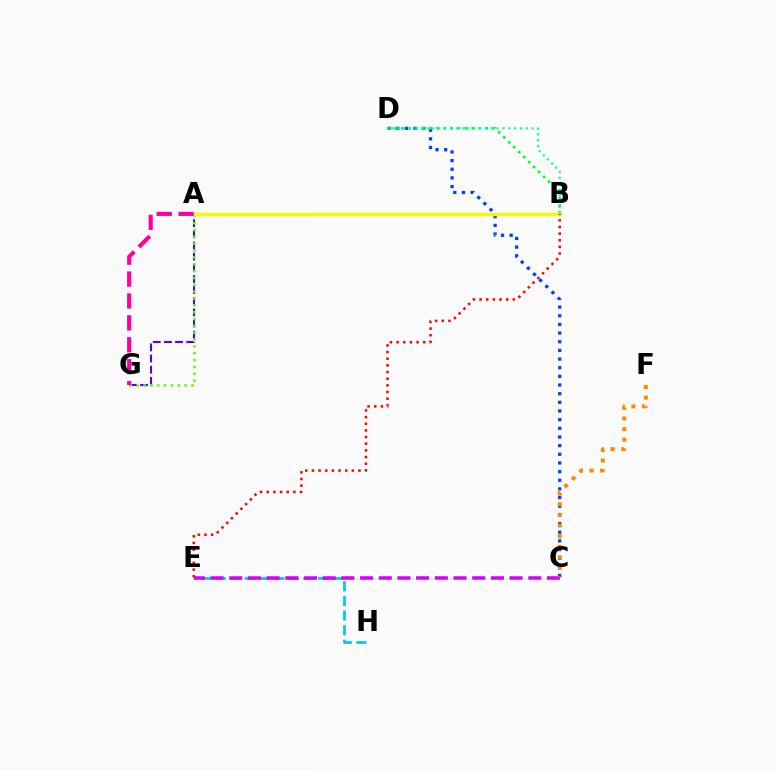{('C', 'D'): [{'color': '#003fff', 'line_style': 'dotted', 'thickness': 2.35}], ('B', 'D'): [{'color': '#00ff27', 'line_style': 'dotted', 'thickness': 1.91}, {'color': '#00ffaf', 'line_style': 'dotted', 'thickness': 1.58}], ('E', 'H'): [{'color': '#00c7ff', 'line_style': 'dashed', 'thickness': 1.99}], ('A', 'G'): [{'color': '#4f00ff', 'line_style': 'dashed', 'thickness': 1.51}, {'color': '#66ff00', 'line_style': 'dotted', 'thickness': 1.86}, {'color': '#ff00a0', 'line_style': 'dashed', 'thickness': 2.98}], ('C', 'E'): [{'color': '#d600ff', 'line_style': 'dashed', 'thickness': 2.54}], ('C', 'F'): [{'color': '#ff8800', 'line_style': 'dotted', 'thickness': 2.88}], ('A', 'B'): [{'color': '#eeff00', 'line_style': 'solid', 'thickness': 2.5}], ('B', 'E'): [{'color': '#ff0000', 'line_style': 'dotted', 'thickness': 1.81}]}